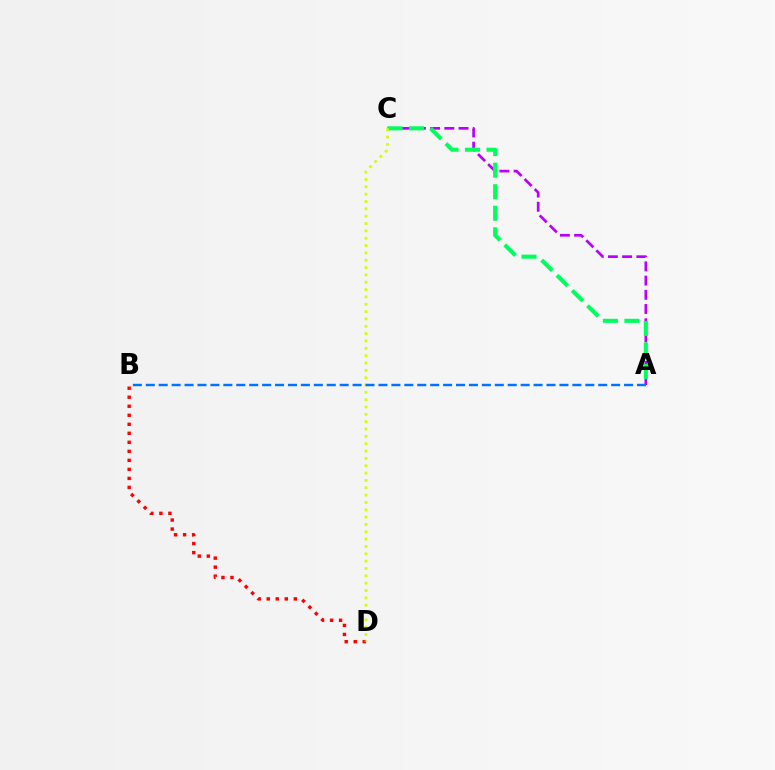{('A', 'C'): [{'color': '#b900ff', 'line_style': 'dashed', 'thickness': 1.93}, {'color': '#00ff5c', 'line_style': 'dashed', 'thickness': 2.93}], ('B', 'D'): [{'color': '#ff0000', 'line_style': 'dotted', 'thickness': 2.45}], ('C', 'D'): [{'color': '#d1ff00', 'line_style': 'dotted', 'thickness': 1.99}], ('A', 'B'): [{'color': '#0074ff', 'line_style': 'dashed', 'thickness': 1.76}]}